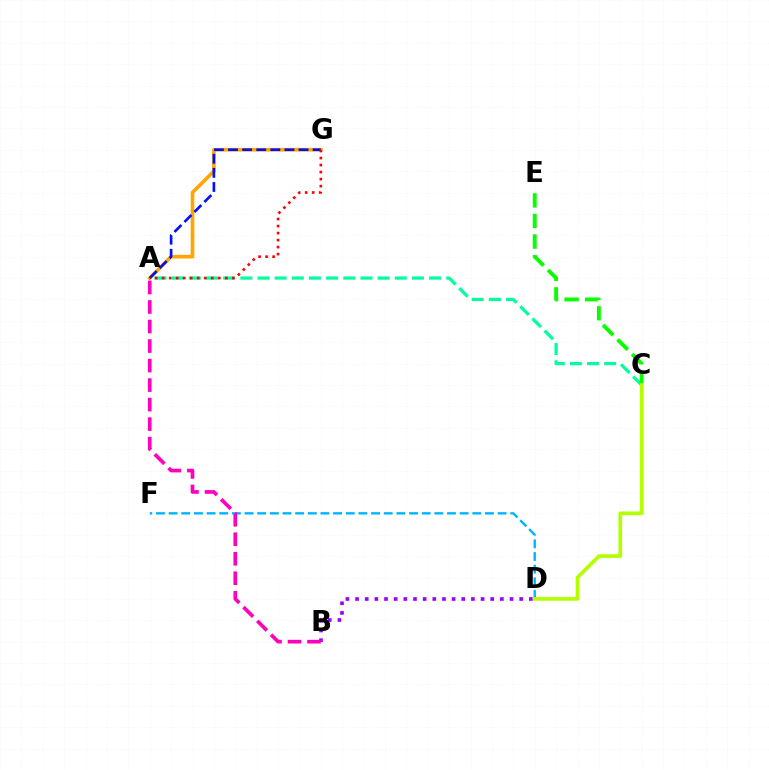{('A', 'C'): [{'color': '#00ff9d', 'line_style': 'dashed', 'thickness': 2.33}], ('C', 'E'): [{'color': '#08ff00', 'line_style': 'dashed', 'thickness': 2.79}], ('A', 'G'): [{'color': '#ffa500', 'line_style': 'solid', 'thickness': 2.63}, {'color': '#0010ff', 'line_style': 'dashed', 'thickness': 1.91}, {'color': '#ff0000', 'line_style': 'dotted', 'thickness': 1.91}], ('B', 'D'): [{'color': '#9b00ff', 'line_style': 'dotted', 'thickness': 2.62}], ('D', 'F'): [{'color': '#00b5ff', 'line_style': 'dashed', 'thickness': 1.72}], ('C', 'D'): [{'color': '#b3ff00', 'line_style': 'solid', 'thickness': 2.67}], ('A', 'B'): [{'color': '#ff00bd', 'line_style': 'dashed', 'thickness': 2.65}]}